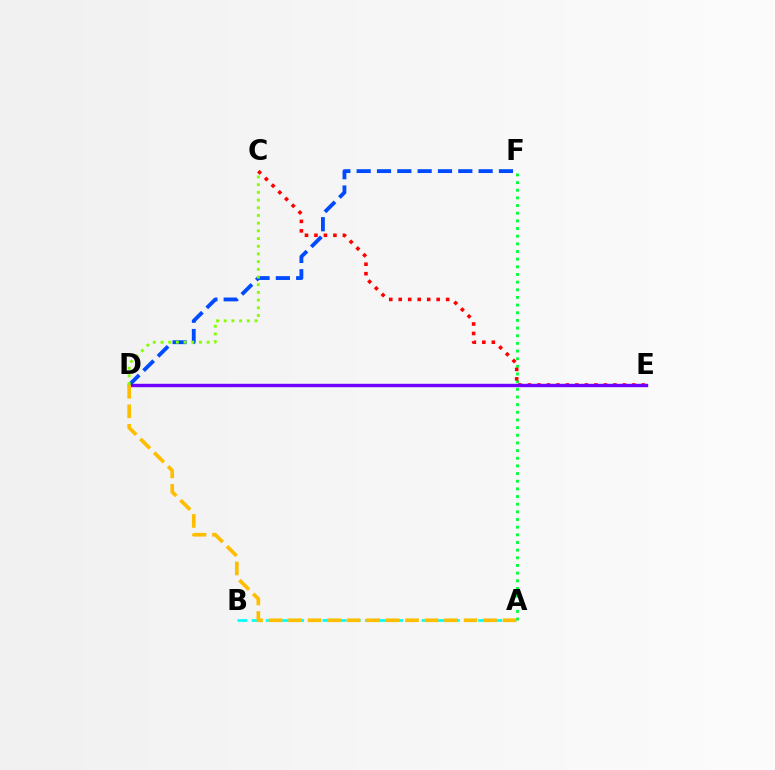{('A', 'F'): [{'color': '#00ff39', 'line_style': 'dotted', 'thickness': 2.08}], ('A', 'B'): [{'color': '#00fff6', 'line_style': 'dashed', 'thickness': 1.92}], ('D', 'F'): [{'color': '#004bff', 'line_style': 'dashed', 'thickness': 2.76}], ('D', 'E'): [{'color': '#ff00cf', 'line_style': 'dashed', 'thickness': 1.86}, {'color': '#7200ff', 'line_style': 'solid', 'thickness': 2.45}], ('C', 'E'): [{'color': '#ff0000', 'line_style': 'dotted', 'thickness': 2.58}], ('A', 'D'): [{'color': '#ffbd00', 'line_style': 'dashed', 'thickness': 2.65}], ('C', 'D'): [{'color': '#84ff00', 'line_style': 'dotted', 'thickness': 2.09}]}